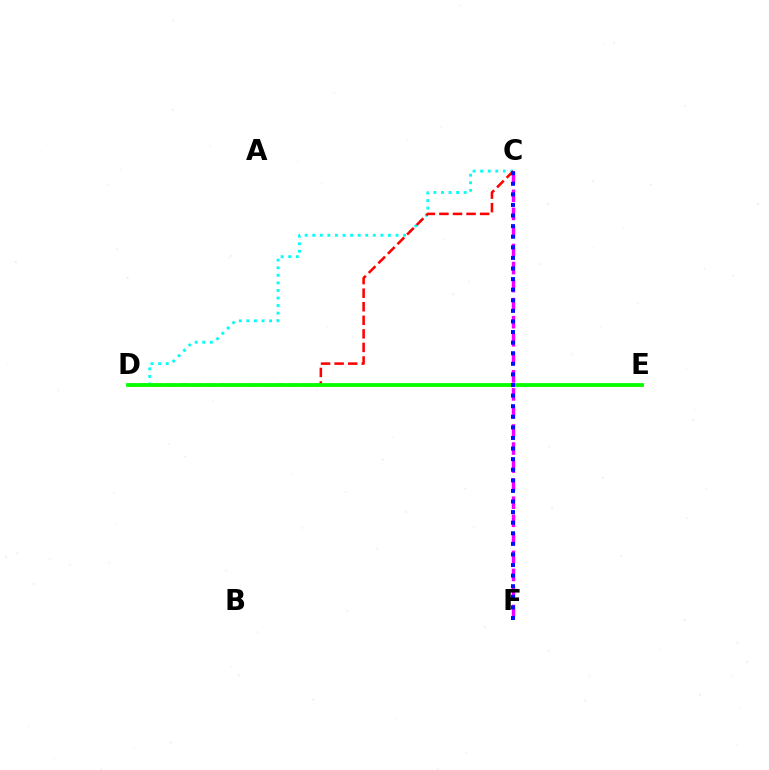{('C', 'D'): [{'color': '#00fff6', 'line_style': 'dotted', 'thickness': 2.06}, {'color': '#ff0000', 'line_style': 'dashed', 'thickness': 1.84}], ('D', 'E'): [{'color': '#fcf500', 'line_style': 'solid', 'thickness': 2.03}, {'color': '#08ff00', 'line_style': 'solid', 'thickness': 2.73}], ('C', 'F'): [{'color': '#ee00ff', 'line_style': 'dashed', 'thickness': 2.45}, {'color': '#0010ff', 'line_style': 'dotted', 'thickness': 2.88}]}